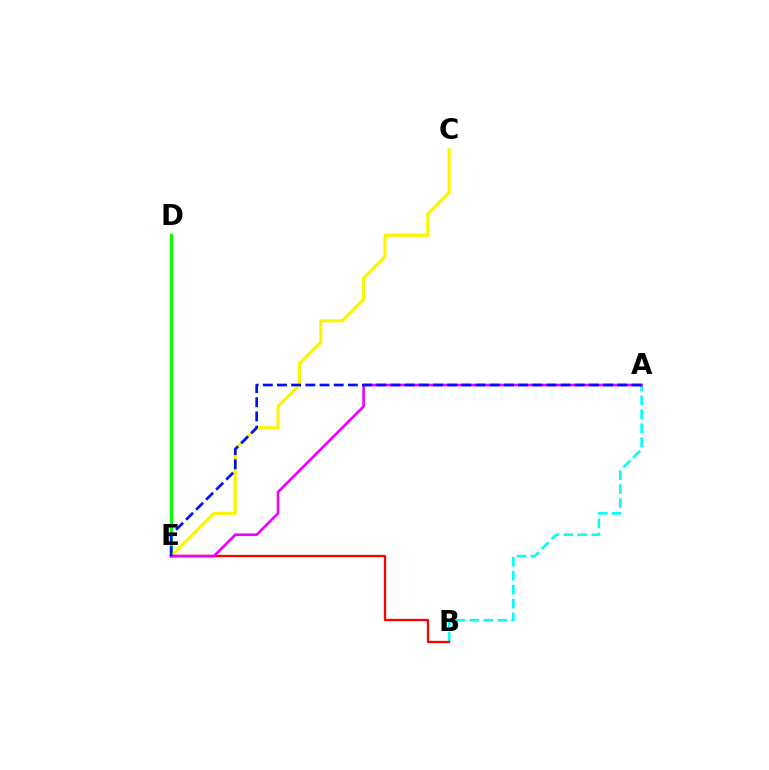{('D', 'E'): [{'color': '#08ff00', 'line_style': 'solid', 'thickness': 2.18}], ('A', 'B'): [{'color': '#00fff6', 'line_style': 'dashed', 'thickness': 1.89}], ('C', 'E'): [{'color': '#fcf500', 'line_style': 'solid', 'thickness': 2.21}], ('B', 'E'): [{'color': '#ff0000', 'line_style': 'solid', 'thickness': 1.67}], ('A', 'E'): [{'color': '#ee00ff', 'line_style': 'solid', 'thickness': 1.89}, {'color': '#0010ff', 'line_style': 'dashed', 'thickness': 1.93}]}